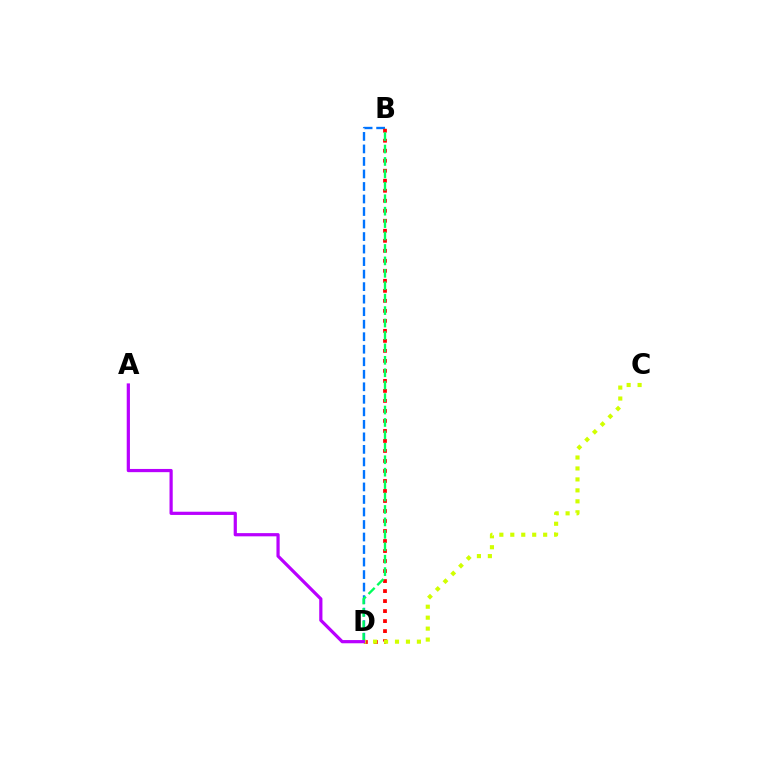{('B', 'D'): [{'color': '#0074ff', 'line_style': 'dashed', 'thickness': 1.7}, {'color': '#ff0000', 'line_style': 'dotted', 'thickness': 2.72}, {'color': '#00ff5c', 'line_style': 'dashed', 'thickness': 1.69}], ('C', 'D'): [{'color': '#d1ff00', 'line_style': 'dotted', 'thickness': 2.98}], ('A', 'D'): [{'color': '#b900ff', 'line_style': 'solid', 'thickness': 2.31}]}